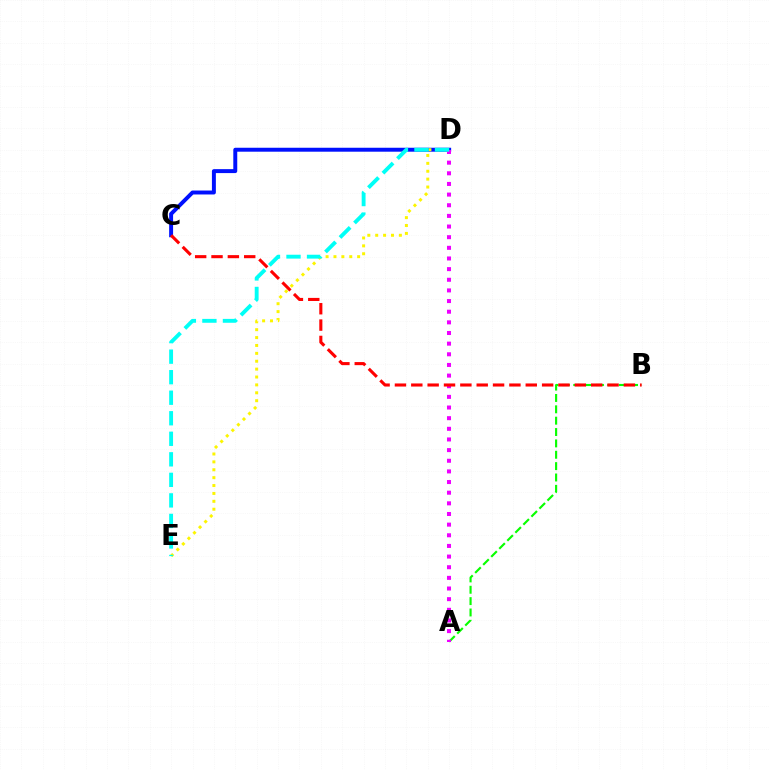{('C', 'D'): [{'color': '#0010ff', 'line_style': 'solid', 'thickness': 2.84}], ('D', 'E'): [{'color': '#fcf500', 'line_style': 'dotted', 'thickness': 2.14}, {'color': '#00fff6', 'line_style': 'dashed', 'thickness': 2.79}], ('A', 'B'): [{'color': '#08ff00', 'line_style': 'dashed', 'thickness': 1.54}], ('A', 'D'): [{'color': '#ee00ff', 'line_style': 'dotted', 'thickness': 2.89}], ('B', 'C'): [{'color': '#ff0000', 'line_style': 'dashed', 'thickness': 2.22}]}